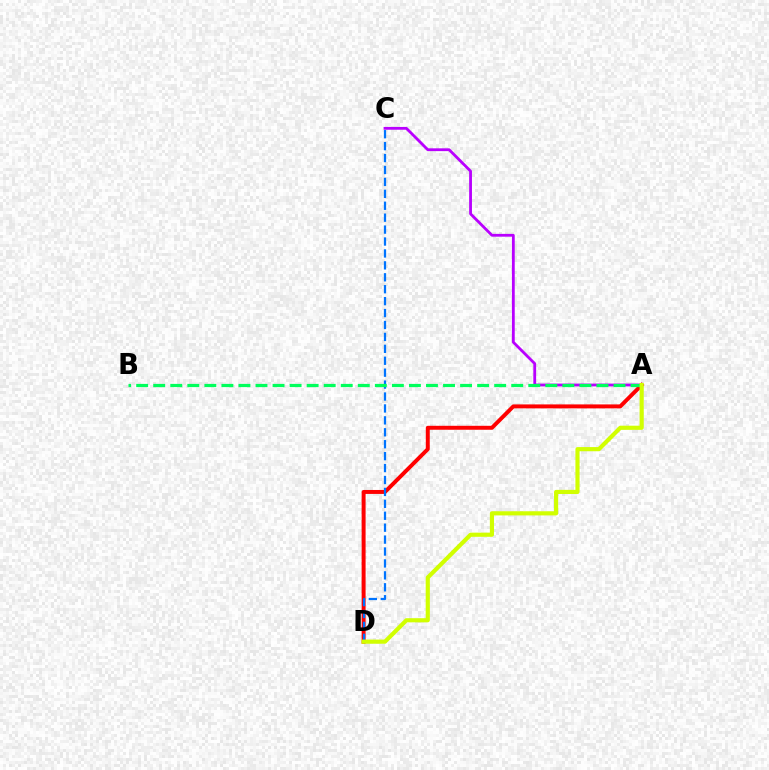{('A', 'D'): [{'color': '#ff0000', 'line_style': 'solid', 'thickness': 2.85}, {'color': '#d1ff00', 'line_style': 'solid', 'thickness': 3.0}], ('A', 'C'): [{'color': '#b900ff', 'line_style': 'solid', 'thickness': 2.02}], ('C', 'D'): [{'color': '#0074ff', 'line_style': 'dashed', 'thickness': 1.62}], ('A', 'B'): [{'color': '#00ff5c', 'line_style': 'dashed', 'thickness': 2.32}]}